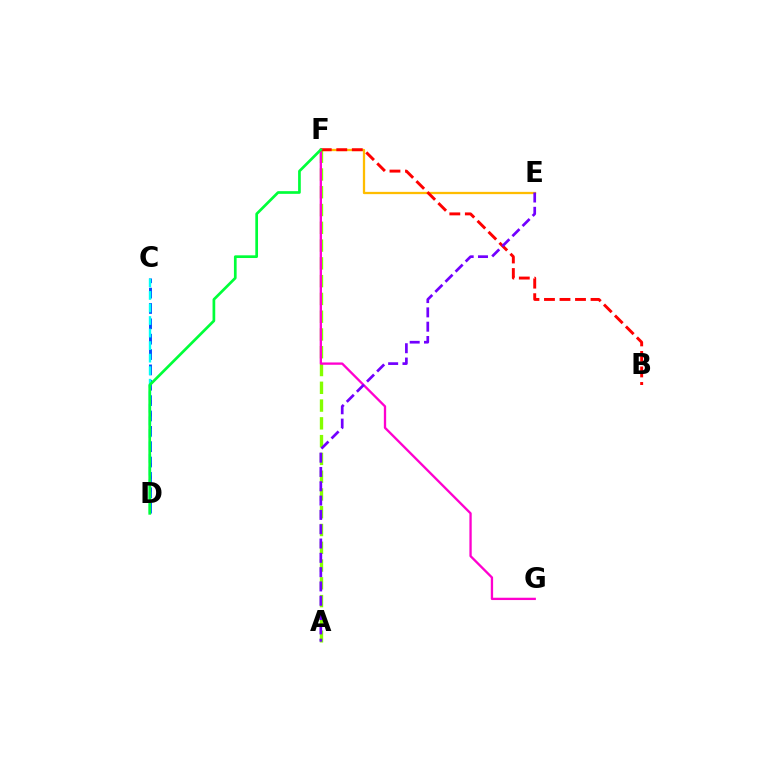{('A', 'F'): [{'color': '#84ff00', 'line_style': 'dashed', 'thickness': 2.41}], ('F', 'G'): [{'color': '#ff00cf', 'line_style': 'solid', 'thickness': 1.67}], ('E', 'F'): [{'color': '#ffbd00', 'line_style': 'solid', 'thickness': 1.64}], ('C', 'D'): [{'color': '#004bff', 'line_style': 'dashed', 'thickness': 2.09}, {'color': '#00fff6', 'line_style': 'dashed', 'thickness': 1.7}], ('B', 'F'): [{'color': '#ff0000', 'line_style': 'dashed', 'thickness': 2.11}], ('A', 'E'): [{'color': '#7200ff', 'line_style': 'dashed', 'thickness': 1.94}], ('D', 'F'): [{'color': '#00ff39', 'line_style': 'solid', 'thickness': 1.94}]}